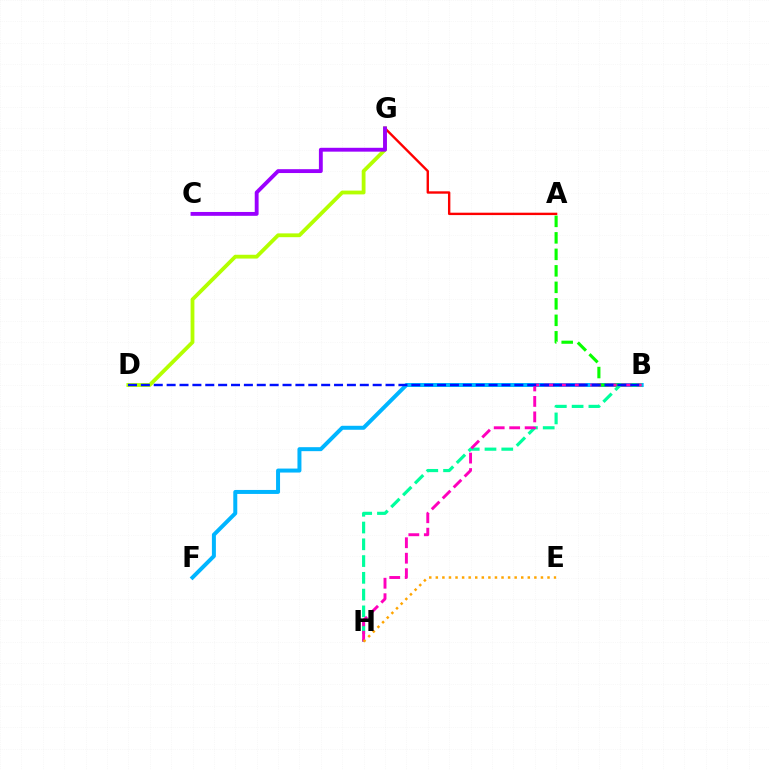{('B', 'F'): [{'color': '#00b5ff', 'line_style': 'solid', 'thickness': 2.87}], ('A', 'B'): [{'color': '#08ff00', 'line_style': 'dashed', 'thickness': 2.24}], ('D', 'G'): [{'color': '#b3ff00', 'line_style': 'solid', 'thickness': 2.74}], ('A', 'G'): [{'color': '#ff0000', 'line_style': 'solid', 'thickness': 1.72}], ('B', 'H'): [{'color': '#00ff9d', 'line_style': 'dashed', 'thickness': 2.28}, {'color': '#ff00bd', 'line_style': 'dashed', 'thickness': 2.1}], ('C', 'G'): [{'color': '#9b00ff', 'line_style': 'solid', 'thickness': 2.78}], ('B', 'D'): [{'color': '#0010ff', 'line_style': 'dashed', 'thickness': 1.75}], ('E', 'H'): [{'color': '#ffa500', 'line_style': 'dotted', 'thickness': 1.79}]}